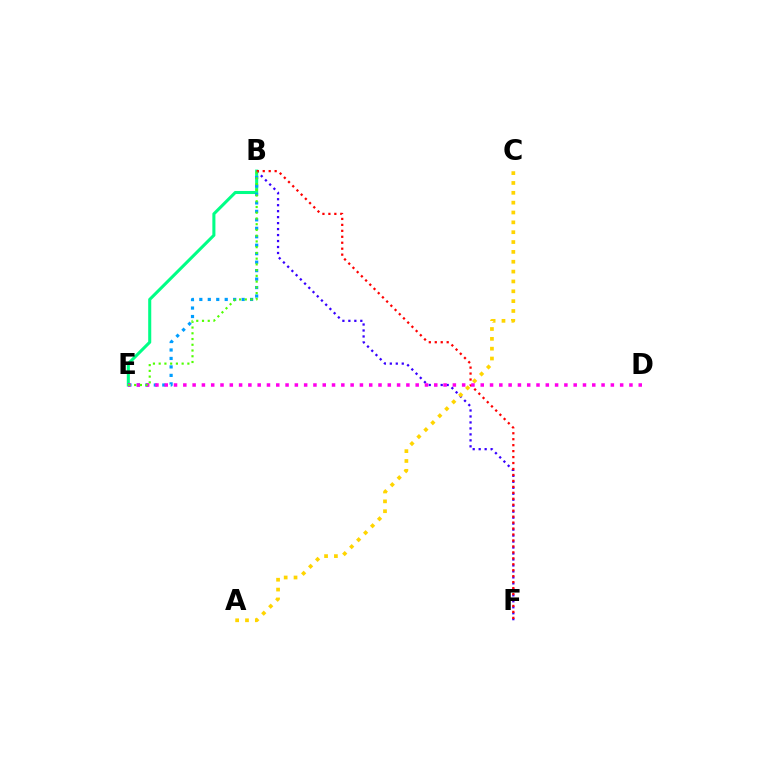{('B', 'E'): [{'color': '#00ff86', 'line_style': 'solid', 'thickness': 2.2}, {'color': '#009eff', 'line_style': 'dotted', 'thickness': 2.3}, {'color': '#4fff00', 'line_style': 'dotted', 'thickness': 1.56}], ('B', 'F'): [{'color': '#3700ff', 'line_style': 'dotted', 'thickness': 1.62}, {'color': '#ff0000', 'line_style': 'dotted', 'thickness': 1.62}], ('A', 'C'): [{'color': '#ffd500', 'line_style': 'dotted', 'thickness': 2.68}], ('D', 'E'): [{'color': '#ff00ed', 'line_style': 'dotted', 'thickness': 2.53}]}